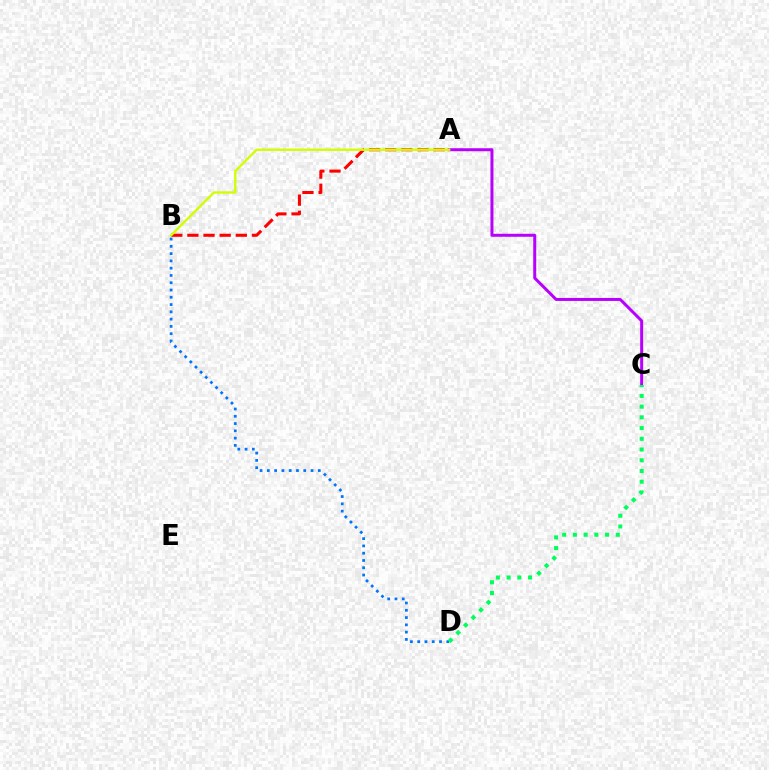{('B', 'D'): [{'color': '#0074ff', 'line_style': 'dotted', 'thickness': 1.98}], ('A', 'C'): [{'color': '#b900ff', 'line_style': 'solid', 'thickness': 2.15}], ('A', 'B'): [{'color': '#ff0000', 'line_style': 'dashed', 'thickness': 2.19}, {'color': '#d1ff00', 'line_style': 'solid', 'thickness': 1.71}], ('C', 'D'): [{'color': '#00ff5c', 'line_style': 'dotted', 'thickness': 2.91}]}